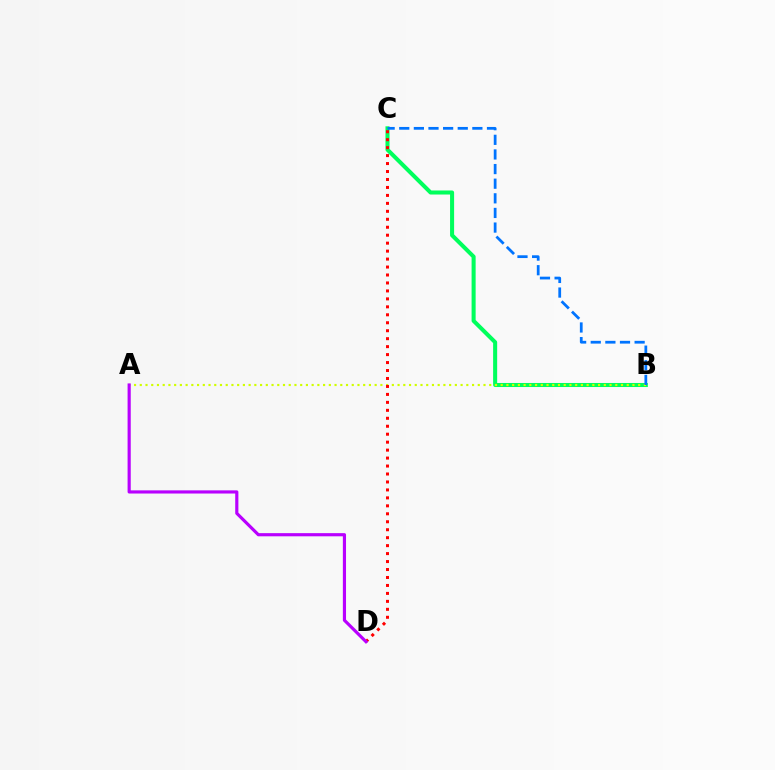{('B', 'C'): [{'color': '#00ff5c', 'line_style': 'solid', 'thickness': 2.91}, {'color': '#0074ff', 'line_style': 'dashed', 'thickness': 1.99}], ('A', 'B'): [{'color': '#d1ff00', 'line_style': 'dotted', 'thickness': 1.56}], ('C', 'D'): [{'color': '#ff0000', 'line_style': 'dotted', 'thickness': 2.16}], ('A', 'D'): [{'color': '#b900ff', 'line_style': 'solid', 'thickness': 2.28}]}